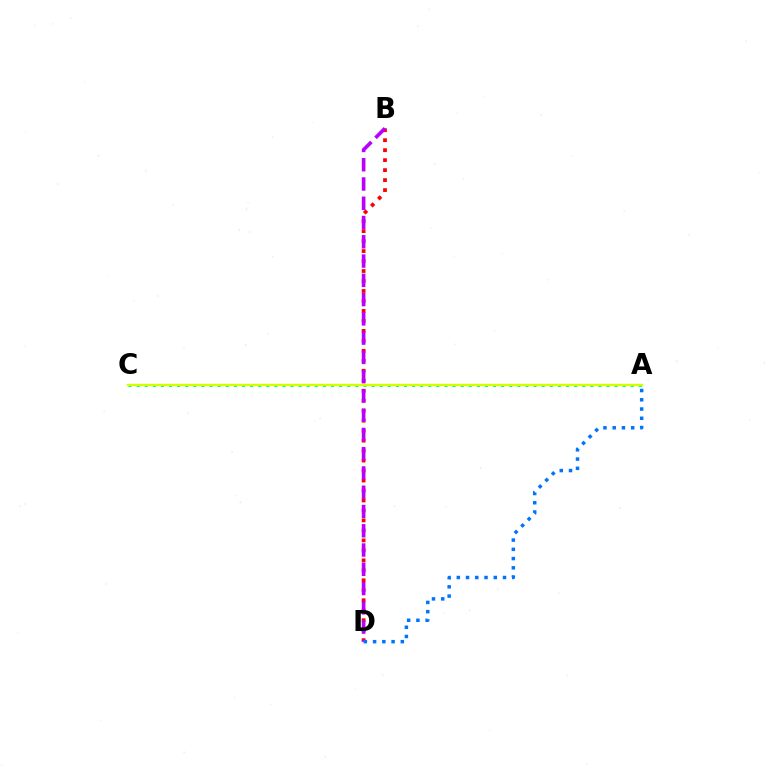{('A', 'C'): [{'color': '#00ff5c', 'line_style': 'dotted', 'thickness': 2.2}, {'color': '#d1ff00', 'line_style': 'solid', 'thickness': 1.67}], ('B', 'D'): [{'color': '#ff0000', 'line_style': 'dotted', 'thickness': 2.71}, {'color': '#b900ff', 'line_style': 'dashed', 'thickness': 2.62}], ('A', 'D'): [{'color': '#0074ff', 'line_style': 'dotted', 'thickness': 2.51}]}